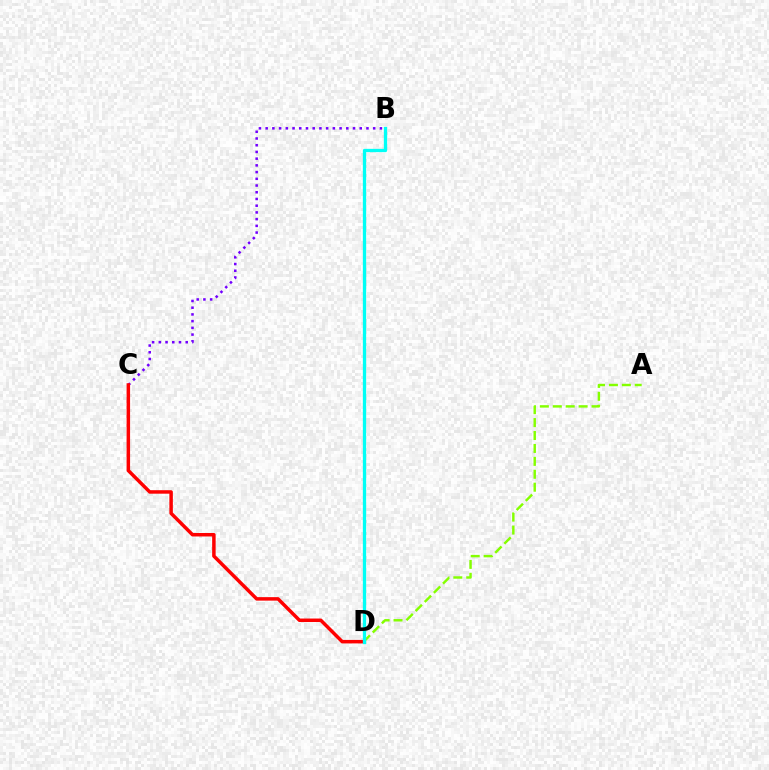{('B', 'C'): [{'color': '#7200ff', 'line_style': 'dotted', 'thickness': 1.83}], ('C', 'D'): [{'color': '#ff0000', 'line_style': 'solid', 'thickness': 2.51}], ('A', 'D'): [{'color': '#84ff00', 'line_style': 'dashed', 'thickness': 1.76}], ('B', 'D'): [{'color': '#00fff6', 'line_style': 'solid', 'thickness': 2.38}]}